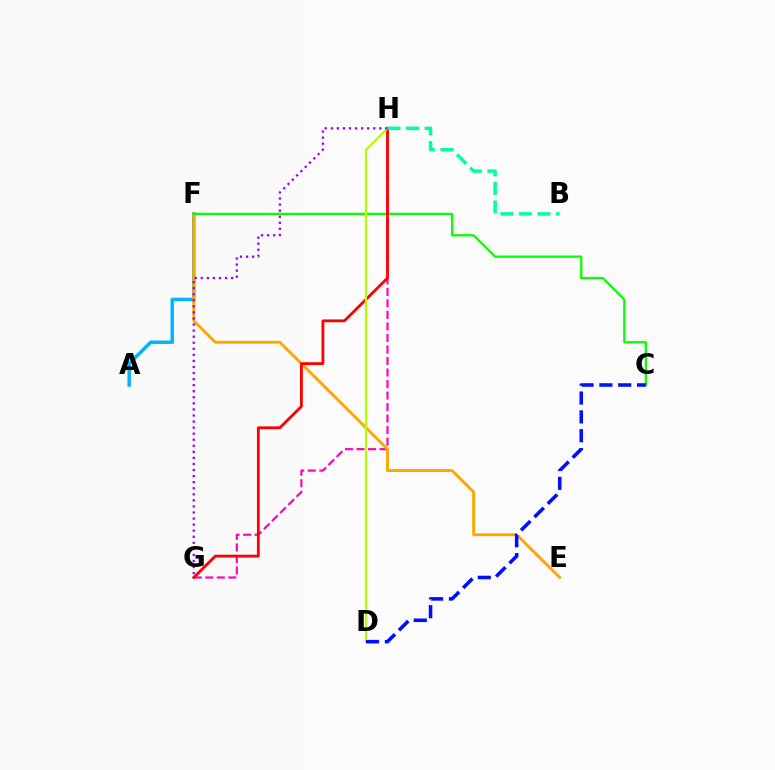{('A', 'F'): [{'color': '#00b5ff', 'line_style': 'solid', 'thickness': 2.49}], ('G', 'H'): [{'color': '#ff00bd', 'line_style': 'dashed', 'thickness': 1.56}, {'color': '#ff0000', 'line_style': 'solid', 'thickness': 2.02}, {'color': '#9b00ff', 'line_style': 'dotted', 'thickness': 1.65}], ('E', 'F'): [{'color': '#ffa500', 'line_style': 'solid', 'thickness': 2.06}], ('C', 'F'): [{'color': '#08ff00', 'line_style': 'solid', 'thickness': 1.63}], ('D', 'H'): [{'color': '#b3ff00', 'line_style': 'solid', 'thickness': 1.55}], ('B', 'H'): [{'color': '#00ff9d', 'line_style': 'dashed', 'thickness': 2.52}], ('C', 'D'): [{'color': '#0010ff', 'line_style': 'dashed', 'thickness': 2.56}]}